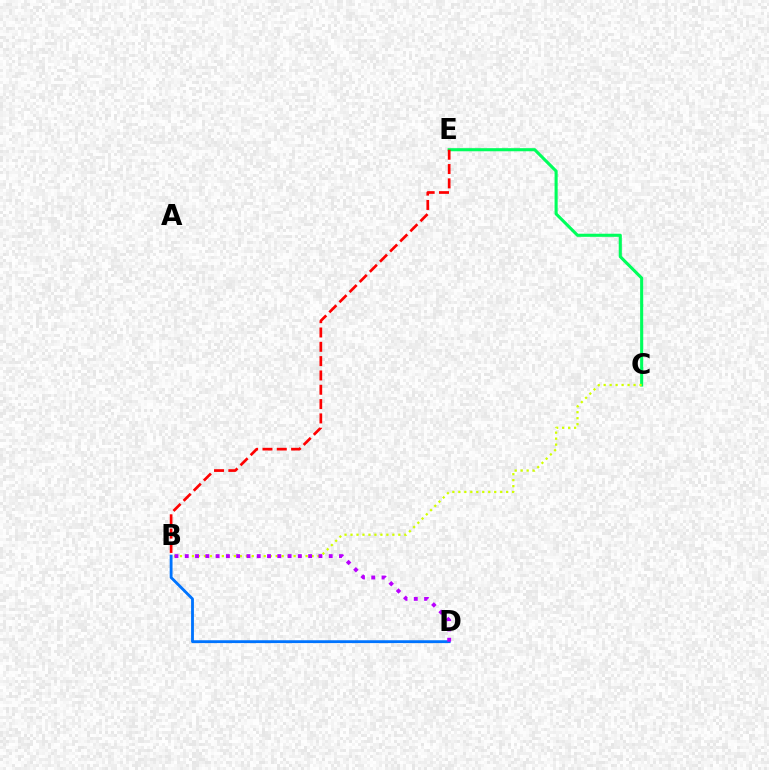{('B', 'D'): [{'color': '#0074ff', 'line_style': 'solid', 'thickness': 2.04}, {'color': '#b900ff', 'line_style': 'dotted', 'thickness': 2.79}], ('C', 'E'): [{'color': '#00ff5c', 'line_style': 'solid', 'thickness': 2.23}], ('B', 'C'): [{'color': '#d1ff00', 'line_style': 'dotted', 'thickness': 1.62}], ('B', 'E'): [{'color': '#ff0000', 'line_style': 'dashed', 'thickness': 1.95}]}